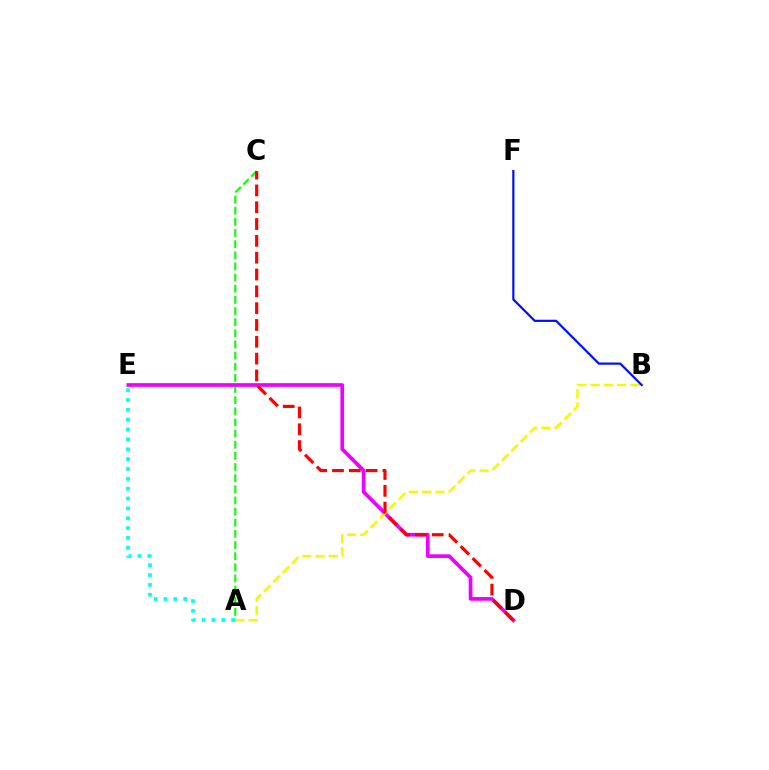{('A', 'C'): [{'color': '#08ff00', 'line_style': 'dashed', 'thickness': 1.51}], ('D', 'E'): [{'color': '#ee00ff', 'line_style': 'solid', 'thickness': 2.66}], ('A', 'B'): [{'color': '#fcf500', 'line_style': 'dashed', 'thickness': 1.8}], ('C', 'D'): [{'color': '#ff0000', 'line_style': 'dashed', 'thickness': 2.28}], ('B', 'F'): [{'color': '#0010ff', 'line_style': 'solid', 'thickness': 1.59}], ('A', 'E'): [{'color': '#00fff6', 'line_style': 'dotted', 'thickness': 2.68}]}